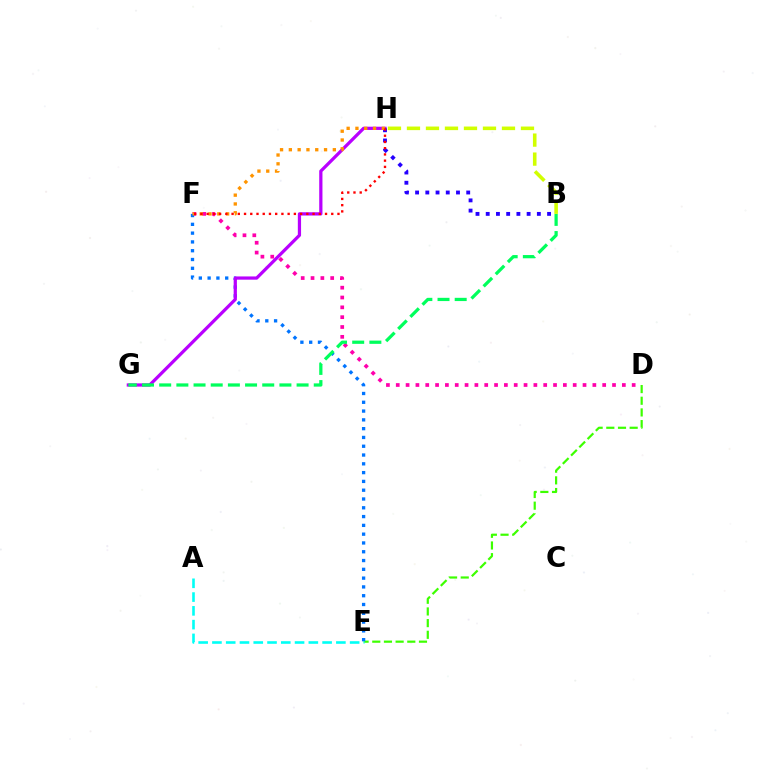{('D', 'E'): [{'color': '#3dff00', 'line_style': 'dashed', 'thickness': 1.59}], ('D', 'F'): [{'color': '#ff00ac', 'line_style': 'dotted', 'thickness': 2.67}], ('E', 'F'): [{'color': '#0074ff', 'line_style': 'dotted', 'thickness': 2.39}], ('G', 'H'): [{'color': '#b900ff', 'line_style': 'solid', 'thickness': 2.33}], ('B', 'G'): [{'color': '#00ff5c', 'line_style': 'dashed', 'thickness': 2.33}], ('A', 'E'): [{'color': '#00fff6', 'line_style': 'dashed', 'thickness': 1.87}], ('B', 'H'): [{'color': '#2500ff', 'line_style': 'dotted', 'thickness': 2.78}, {'color': '#d1ff00', 'line_style': 'dashed', 'thickness': 2.58}], ('F', 'H'): [{'color': '#ff9400', 'line_style': 'dotted', 'thickness': 2.39}, {'color': '#ff0000', 'line_style': 'dotted', 'thickness': 1.69}]}